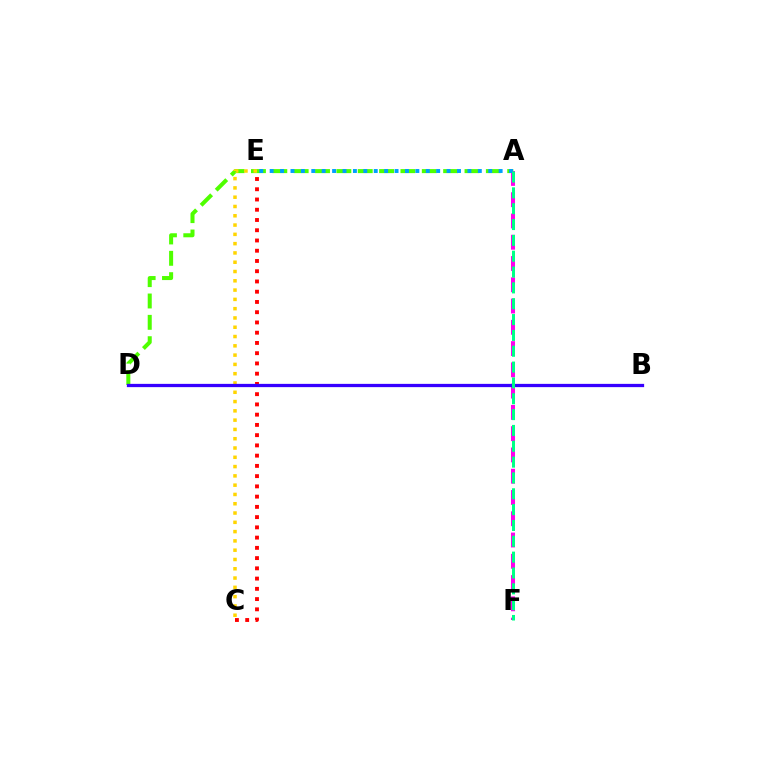{('A', 'D'): [{'color': '#4fff00', 'line_style': 'dashed', 'thickness': 2.9}], ('C', 'E'): [{'color': '#ffd500', 'line_style': 'dotted', 'thickness': 2.52}, {'color': '#ff0000', 'line_style': 'dotted', 'thickness': 2.78}], ('A', 'F'): [{'color': '#ff00ed', 'line_style': 'dashed', 'thickness': 2.89}, {'color': '#00ff86', 'line_style': 'dashed', 'thickness': 2.15}], ('A', 'E'): [{'color': '#009eff', 'line_style': 'dotted', 'thickness': 2.83}], ('B', 'D'): [{'color': '#3700ff', 'line_style': 'solid', 'thickness': 2.35}]}